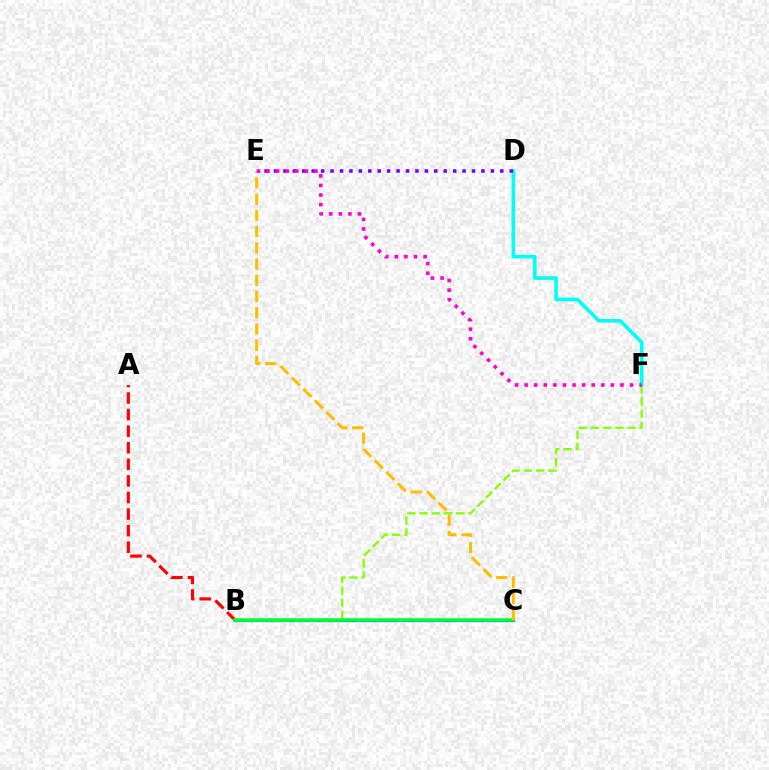{('A', 'B'): [{'color': '#ff0000', 'line_style': 'dashed', 'thickness': 2.25}], ('B', 'C'): [{'color': '#004bff', 'line_style': 'solid', 'thickness': 2.3}, {'color': '#00ff39', 'line_style': 'solid', 'thickness': 2.53}], ('B', 'F'): [{'color': '#84ff00', 'line_style': 'dashed', 'thickness': 1.66}], ('C', 'E'): [{'color': '#ffbd00', 'line_style': 'dashed', 'thickness': 2.21}], ('D', 'F'): [{'color': '#00fff6', 'line_style': 'solid', 'thickness': 2.63}], ('D', 'E'): [{'color': '#7200ff', 'line_style': 'dotted', 'thickness': 2.56}], ('E', 'F'): [{'color': '#ff00cf', 'line_style': 'dotted', 'thickness': 2.6}]}